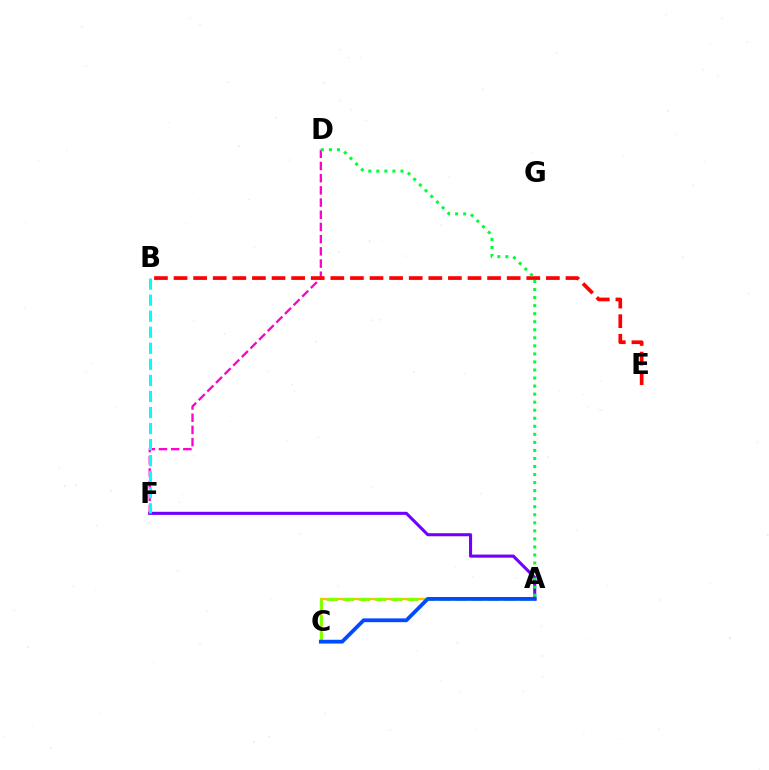{('A', 'C'): [{'color': '#ffbd00', 'line_style': 'solid', 'thickness': 1.7}, {'color': '#84ff00', 'line_style': 'dashed', 'thickness': 2.19}, {'color': '#004bff', 'line_style': 'solid', 'thickness': 2.73}], ('D', 'F'): [{'color': '#ff00cf', 'line_style': 'dashed', 'thickness': 1.66}], ('A', 'F'): [{'color': '#7200ff', 'line_style': 'solid', 'thickness': 2.21}], ('B', 'E'): [{'color': '#ff0000', 'line_style': 'dashed', 'thickness': 2.66}], ('B', 'F'): [{'color': '#00fff6', 'line_style': 'dashed', 'thickness': 2.18}], ('A', 'D'): [{'color': '#00ff39', 'line_style': 'dotted', 'thickness': 2.19}]}